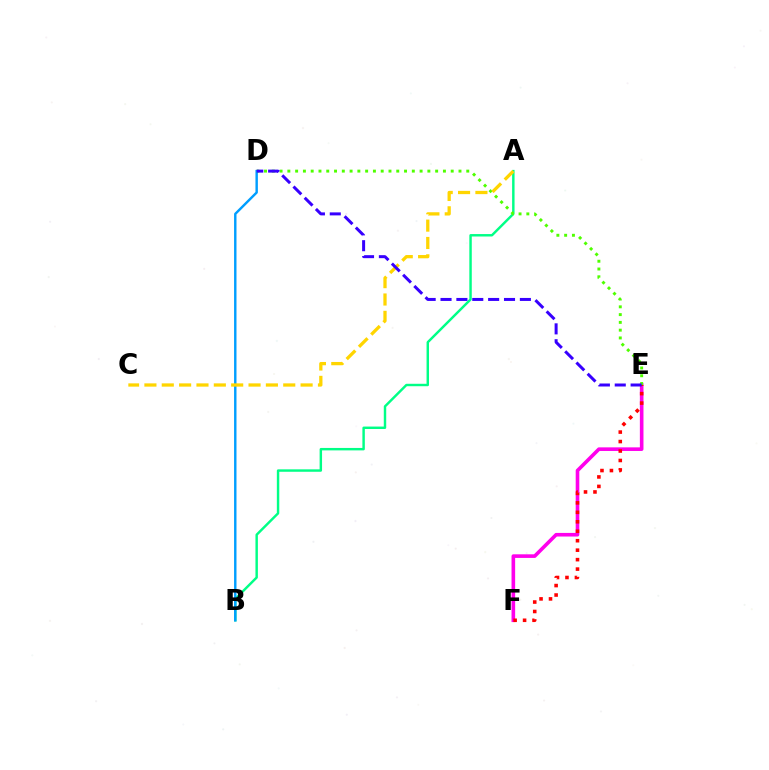{('A', 'B'): [{'color': '#00ff86', 'line_style': 'solid', 'thickness': 1.76}], ('E', 'F'): [{'color': '#ff00ed', 'line_style': 'solid', 'thickness': 2.6}, {'color': '#ff0000', 'line_style': 'dotted', 'thickness': 2.57}], ('D', 'E'): [{'color': '#4fff00', 'line_style': 'dotted', 'thickness': 2.11}, {'color': '#3700ff', 'line_style': 'dashed', 'thickness': 2.16}], ('B', 'D'): [{'color': '#009eff', 'line_style': 'solid', 'thickness': 1.74}], ('A', 'C'): [{'color': '#ffd500', 'line_style': 'dashed', 'thickness': 2.36}]}